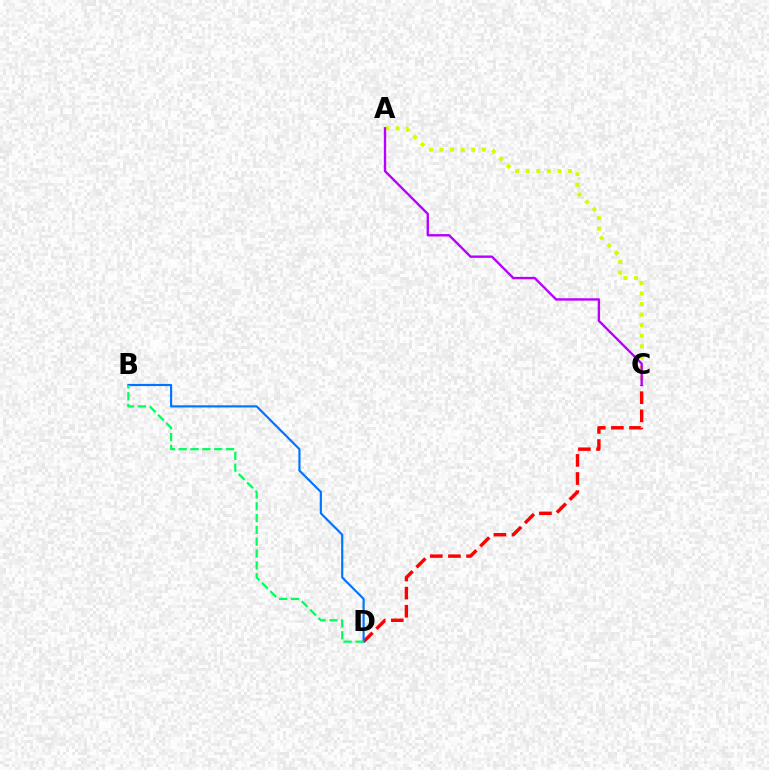{('A', 'C'): [{'color': '#d1ff00', 'line_style': 'dotted', 'thickness': 2.87}, {'color': '#b900ff', 'line_style': 'solid', 'thickness': 1.71}], ('C', 'D'): [{'color': '#ff0000', 'line_style': 'dashed', 'thickness': 2.46}], ('B', 'D'): [{'color': '#0074ff', 'line_style': 'solid', 'thickness': 1.55}, {'color': '#00ff5c', 'line_style': 'dashed', 'thickness': 1.61}]}